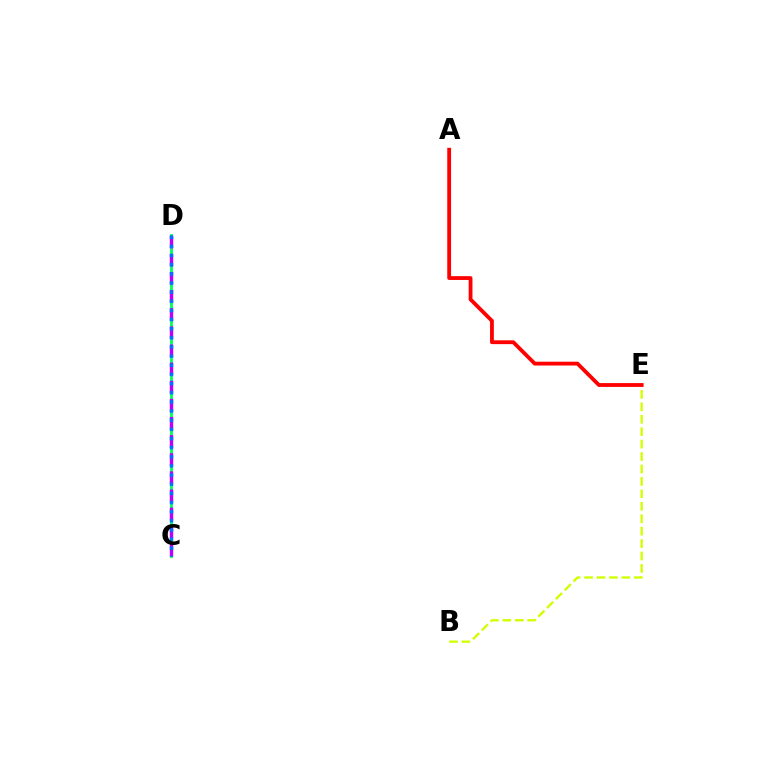{('B', 'E'): [{'color': '#d1ff00', 'line_style': 'dashed', 'thickness': 1.69}], ('C', 'D'): [{'color': '#00ff5c', 'line_style': 'solid', 'thickness': 2.05}, {'color': '#b900ff', 'line_style': 'dashed', 'thickness': 2.46}, {'color': '#0074ff', 'line_style': 'dotted', 'thickness': 2.49}], ('A', 'E'): [{'color': '#ff0000', 'line_style': 'solid', 'thickness': 2.74}]}